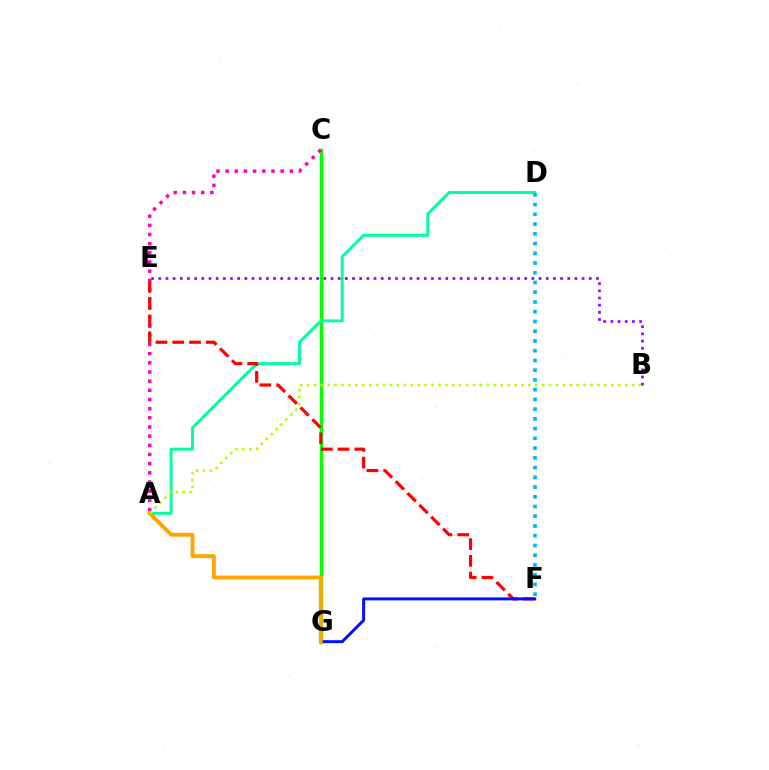{('C', 'G'): [{'color': '#08ff00', 'line_style': 'solid', 'thickness': 2.49}], ('A', 'C'): [{'color': '#ff00bd', 'line_style': 'dotted', 'thickness': 2.49}], ('A', 'D'): [{'color': '#00ff9d', 'line_style': 'solid', 'thickness': 2.12}], ('E', 'F'): [{'color': '#ff0000', 'line_style': 'dashed', 'thickness': 2.28}], ('D', 'F'): [{'color': '#00b5ff', 'line_style': 'dotted', 'thickness': 2.65}], ('F', 'G'): [{'color': '#0010ff', 'line_style': 'solid', 'thickness': 2.14}], ('A', 'G'): [{'color': '#ffa500', 'line_style': 'solid', 'thickness': 2.81}], ('A', 'B'): [{'color': '#b3ff00', 'line_style': 'dotted', 'thickness': 1.88}], ('B', 'E'): [{'color': '#9b00ff', 'line_style': 'dotted', 'thickness': 1.95}]}